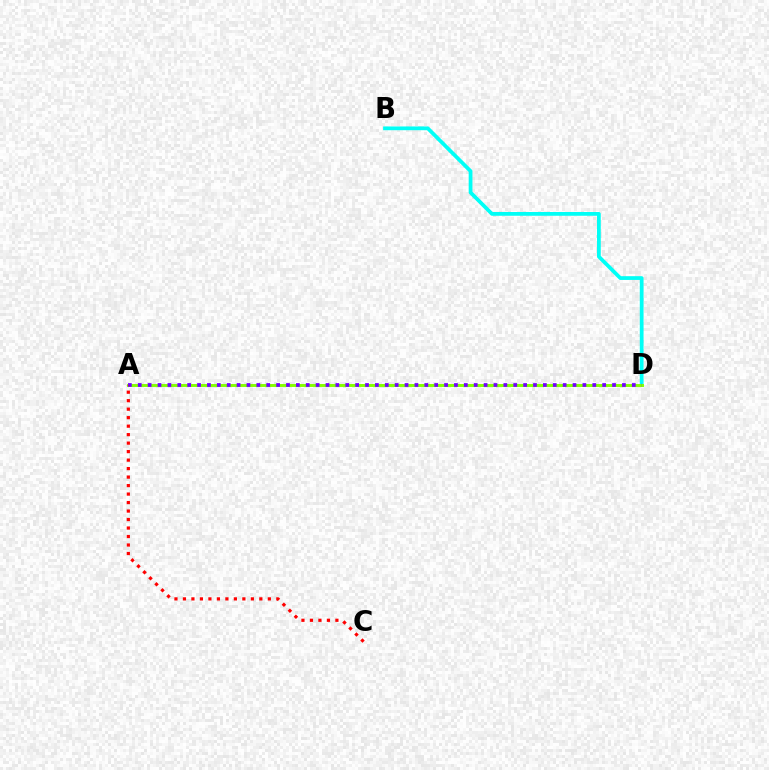{('B', 'D'): [{'color': '#00fff6', 'line_style': 'solid', 'thickness': 2.71}], ('A', 'D'): [{'color': '#84ff00', 'line_style': 'solid', 'thickness': 2.11}, {'color': '#7200ff', 'line_style': 'dotted', 'thickness': 2.68}], ('A', 'C'): [{'color': '#ff0000', 'line_style': 'dotted', 'thickness': 2.31}]}